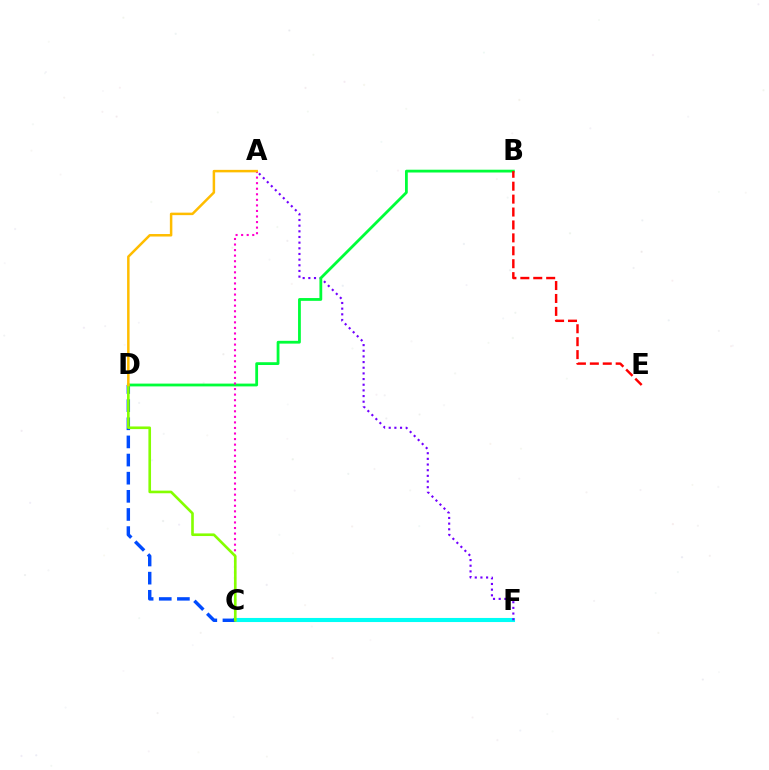{('C', 'F'): [{'color': '#00fff6', 'line_style': 'solid', 'thickness': 2.94}], ('C', 'D'): [{'color': '#004bff', 'line_style': 'dashed', 'thickness': 2.46}, {'color': '#84ff00', 'line_style': 'solid', 'thickness': 1.89}], ('A', 'F'): [{'color': '#7200ff', 'line_style': 'dotted', 'thickness': 1.54}], ('B', 'D'): [{'color': '#00ff39', 'line_style': 'solid', 'thickness': 2.01}], ('B', 'E'): [{'color': '#ff0000', 'line_style': 'dashed', 'thickness': 1.76}], ('A', 'C'): [{'color': '#ff00cf', 'line_style': 'dotted', 'thickness': 1.51}], ('A', 'D'): [{'color': '#ffbd00', 'line_style': 'solid', 'thickness': 1.8}]}